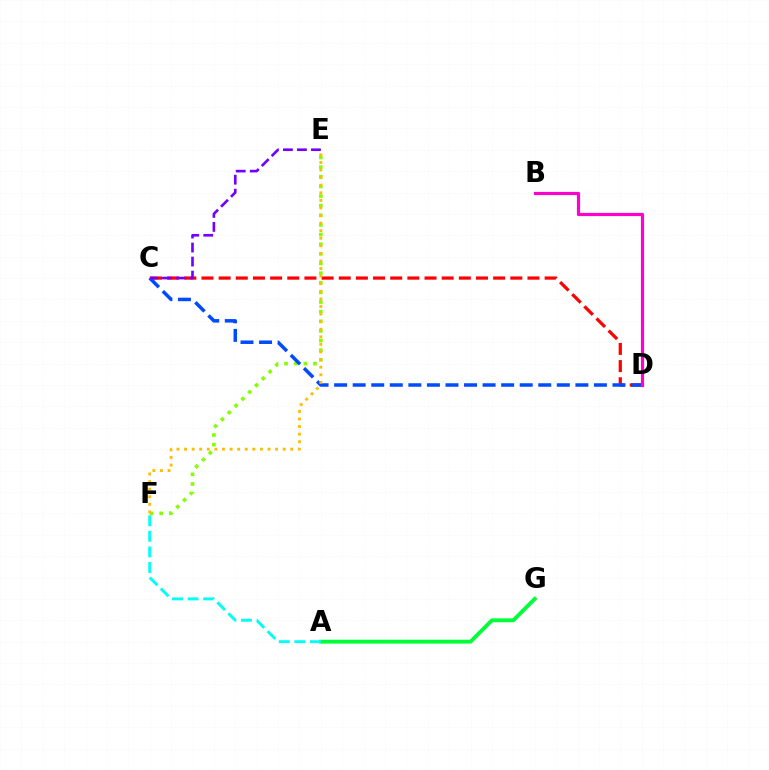{('A', 'G'): [{'color': '#00ff39', 'line_style': 'solid', 'thickness': 2.79}], ('C', 'D'): [{'color': '#ff0000', 'line_style': 'dashed', 'thickness': 2.33}, {'color': '#004bff', 'line_style': 'dashed', 'thickness': 2.52}], ('E', 'F'): [{'color': '#84ff00', 'line_style': 'dotted', 'thickness': 2.62}, {'color': '#ffbd00', 'line_style': 'dotted', 'thickness': 2.06}], ('A', 'F'): [{'color': '#00fff6', 'line_style': 'dashed', 'thickness': 2.11}], ('C', 'E'): [{'color': '#7200ff', 'line_style': 'dashed', 'thickness': 1.9}], ('B', 'D'): [{'color': '#ff00cf', 'line_style': 'solid', 'thickness': 2.3}]}